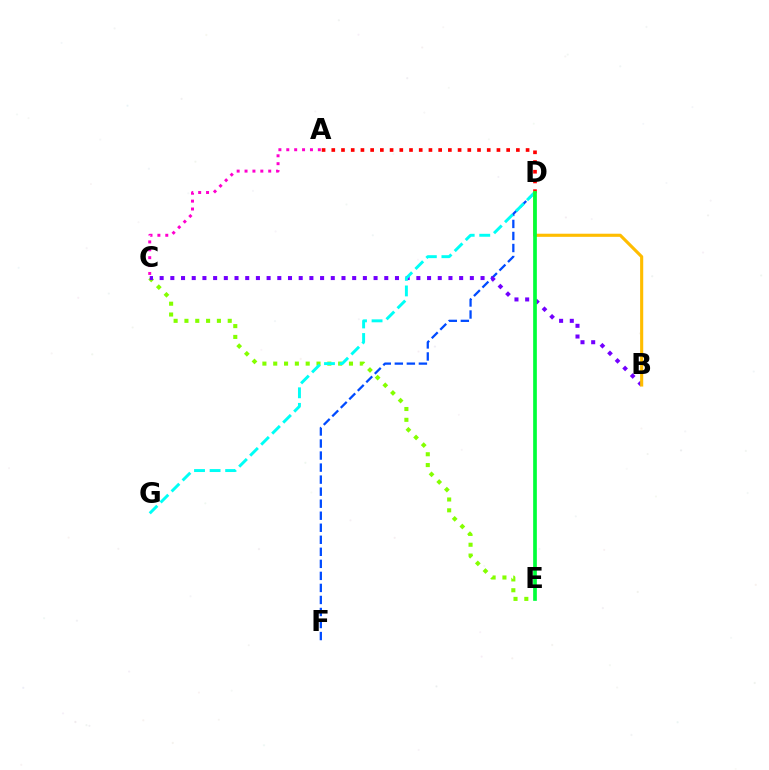{('D', 'F'): [{'color': '#004bff', 'line_style': 'dashed', 'thickness': 1.63}], ('C', 'E'): [{'color': '#84ff00', 'line_style': 'dotted', 'thickness': 2.94}], ('B', 'C'): [{'color': '#7200ff', 'line_style': 'dotted', 'thickness': 2.91}], ('D', 'G'): [{'color': '#00fff6', 'line_style': 'dashed', 'thickness': 2.11}], ('A', 'C'): [{'color': '#ff00cf', 'line_style': 'dotted', 'thickness': 2.14}], ('A', 'D'): [{'color': '#ff0000', 'line_style': 'dotted', 'thickness': 2.64}], ('B', 'D'): [{'color': '#ffbd00', 'line_style': 'solid', 'thickness': 2.24}], ('D', 'E'): [{'color': '#00ff39', 'line_style': 'solid', 'thickness': 2.66}]}